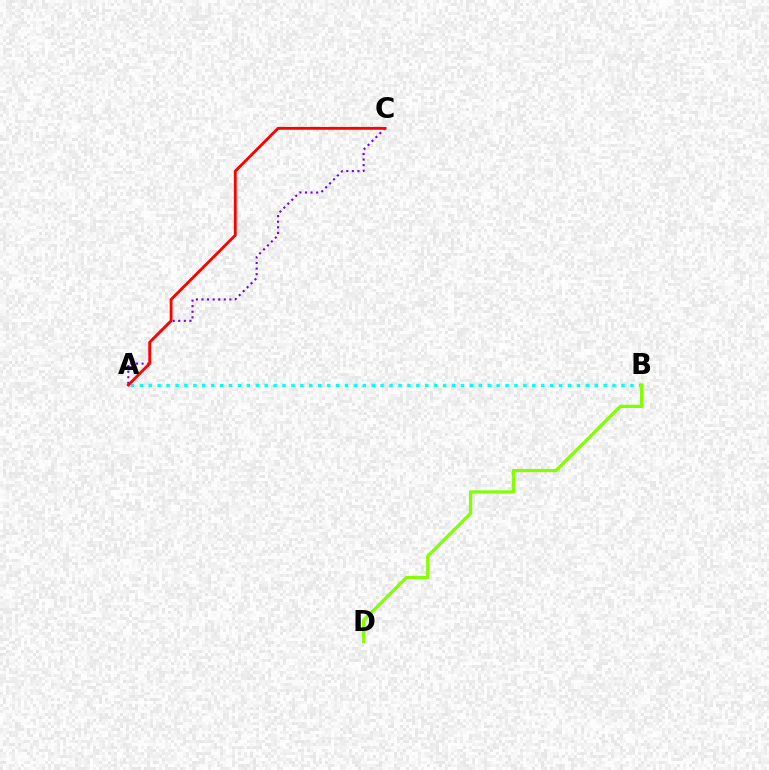{('A', 'B'): [{'color': '#00fff6', 'line_style': 'dotted', 'thickness': 2.42}], ('B', 'D'): [{'color': '#84ff00', 'line_style': 'solid', 'thickness': 2.35}], ('A', 'C'): [{'color': '#7200ff', 'line_style': 'dotted', 'thickness': 1.51}, {'color': '#ff0000', 'line_style': 'solid', 'thickness': 2.05}]}